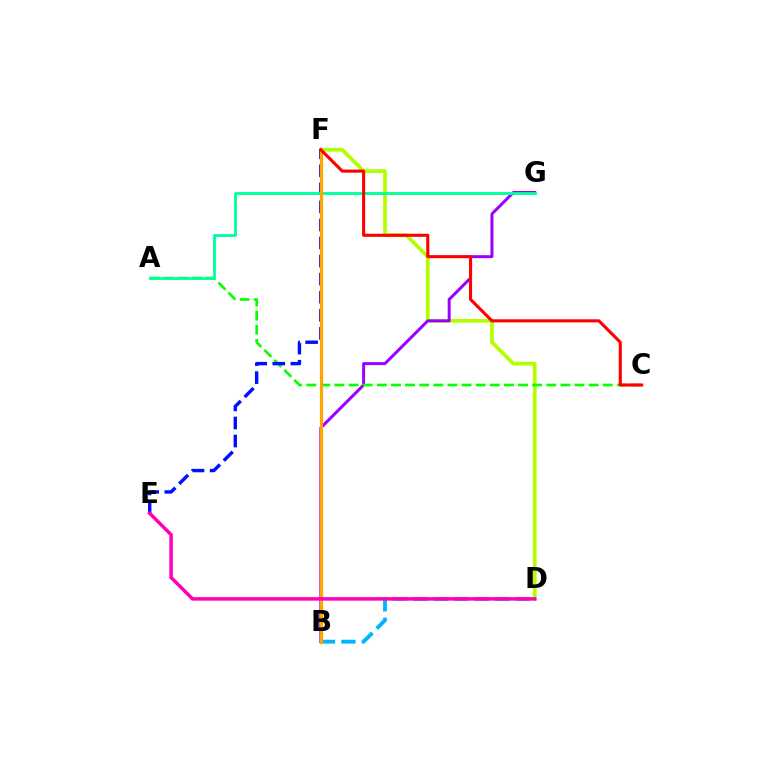{('D', 'F'): [{'color': '#b3ff00', 'line_style': 'solid', 'thickness': 2.69}], ('B', 'D'): [{'color': '#00b5ff', 'line_style': 'dashed', 'thickness': 2.78}], ('B', 'G'): [{'color': '#9b00ff', 'line_style': 'solid', 'thickness': 2.14}], ('A', 'C'): [{'color': '#08ff00', 'line_style': 'dashed', 'thickness': 1.92}], ('E', 'F'): [{'color': '#0010ff', 'line_style': 'dashed', 'thickness': 2.45}], ('A', 'G'): [{'color': '#00ff9d', 'line_style': 'solid', 'thickness': 2.04}], ('B', 'F'): [{'color': '#ffa500', 'line_style': 'solid', 'thickness': 2.29}], ('D', 'E'): [{'color': '#ff00bd', 'line_style': 'solid', 'thickness': 2.53}], ('C', 'F'): [{'color': '#ff0000', 'line_style': 'solid', 'thickness': 2.23}]}